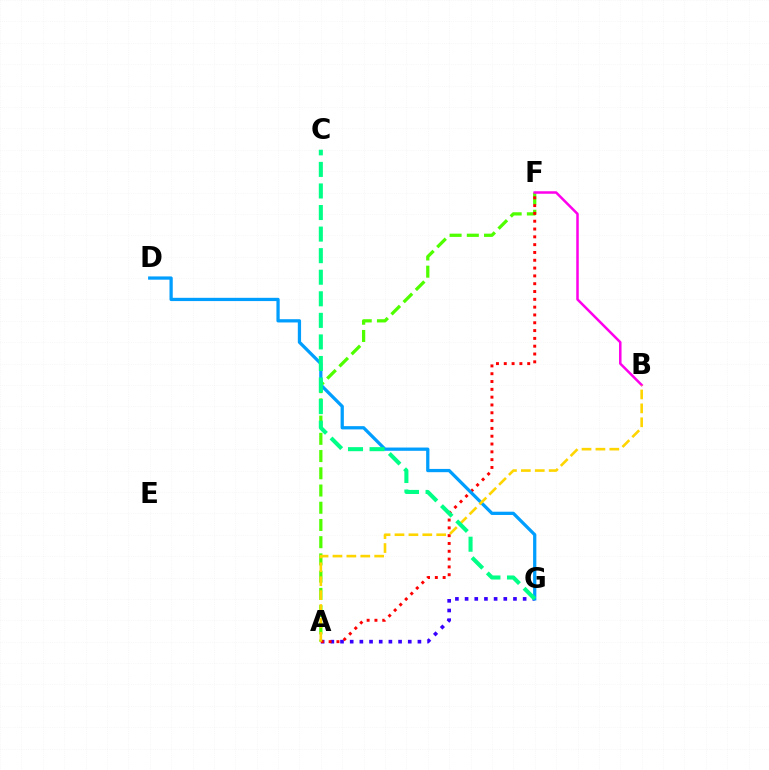{('A', 'F'): [{'color': '#4fff00', 'line_style': 'dashed', 'thickness': 2.34}, {'color': '#ff0000', 'line_style': 'dotted', 'thickness': 2.12}], ('B', 'F'): [{'color': '#ff00ed', 'line_style': 'solid', 'thickness': 1.81}], ('A', 'G'): [{'color': '#3700ff', 'line_style': 'dotted', 'thickness': 2.63}], ('D', 'G'): [{'color': '#009eff', 'line_style': 'solid', 'thickness': 2.34}], ('A', 'B'): [{'color': '#ffd500', 'line_style': 'dashed', 'thickness': 1.89}], ('C', 'G'): [{'color': '#00ff86', 'line_style': 'dashed', 'thickness': 2.93}]}